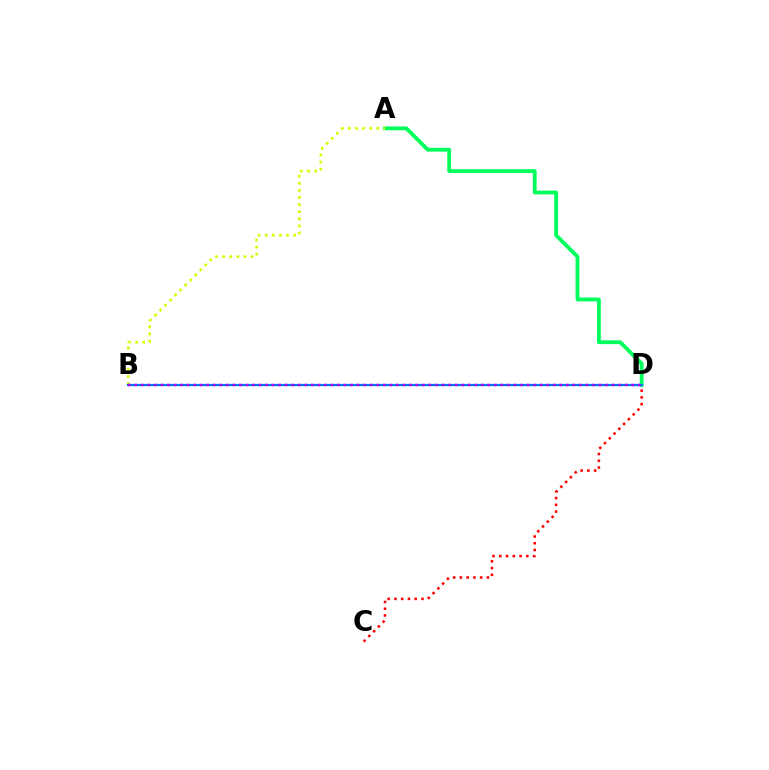{('C', 'D'): [{'color': '#ff0000', 'line_style': 'dotted', 'thickness': 1.84}], ('A', 'D'): [{'color': '#00ff5c', 'line_style': 'solid', 'thickness': 2.75}], ('A', 'B'): [{'color': '#d1ff00', 'line_style': 'dotted', 'thickness': 1.93}], ('B', 'D'): [{'color': '#0074ff', 'line_style': 'solid', 'thickness': 1.62}, {'color': '#b900ff', 'line_style': 'dotted', 'thickness': 1.78}]}